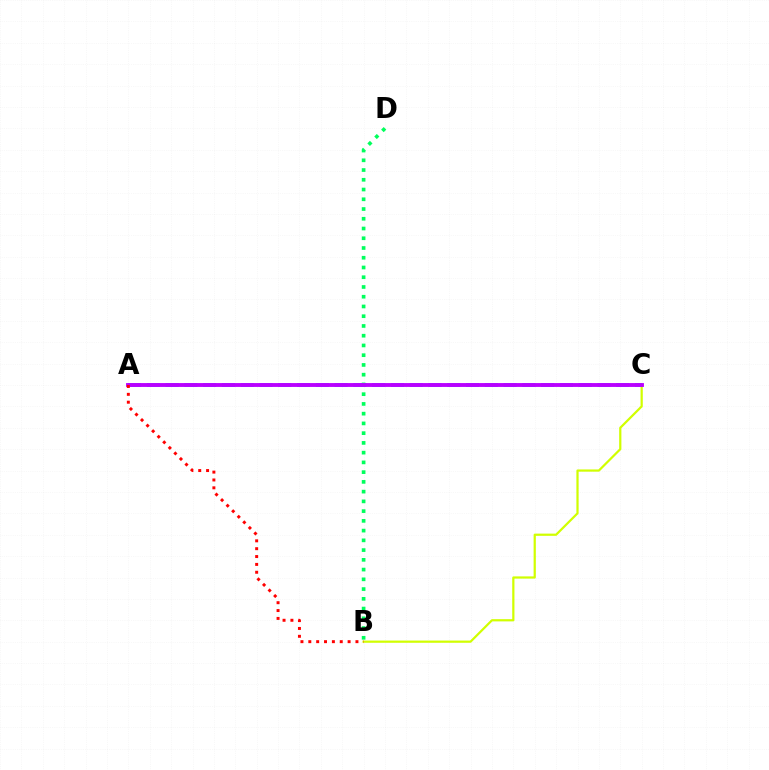{('B', 'C'): [{'color': '#d1ff00', 'line_style': 'solid', 'thickness': 1.6}], ('A', 'C'): [{'color': '#0074ff', 'line_style': 'dashed', 'thickness': 2.55}, {'color': '#b900ff', 'line_style': 'solid', 'thickness': 2.78}], ('B', 'D'): [{'color': '#00ff5c', 'line_style': 'dotted', 'thickness': 2.65}], ('A', 'B'): [{'color': '#ff0000', 'line_style': 'dotted', 'thickness': 2.14}]}